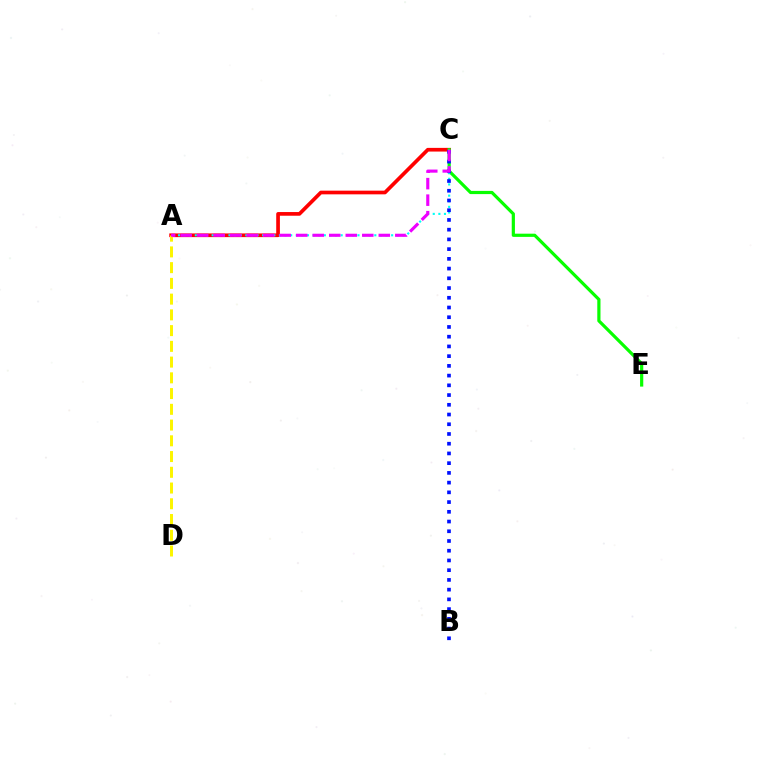{('A', 'C'): [{'color': '#ff0000', 'line_style': 'solid', 'thickness': 2.65}, {'color': '#00fff6', 'line_style': 'dotted', 'thickness': 1.52}, {'color': '#ee00ff', 'line_style': 'dashed', 'thickness': 2.24}], ('C', 'E'): [{'color': '#08ff00', 'line_style': 'solid', 'thickness': 2.3}], ('B', 'C'): [{'color': '#0010ff', 'line_style': 'dotted', 'thickness': 2.64}], ('A', 'D'): [{'color': '#fcf500', 'line_style': 'dashed', 'thickness': 2.14}]}